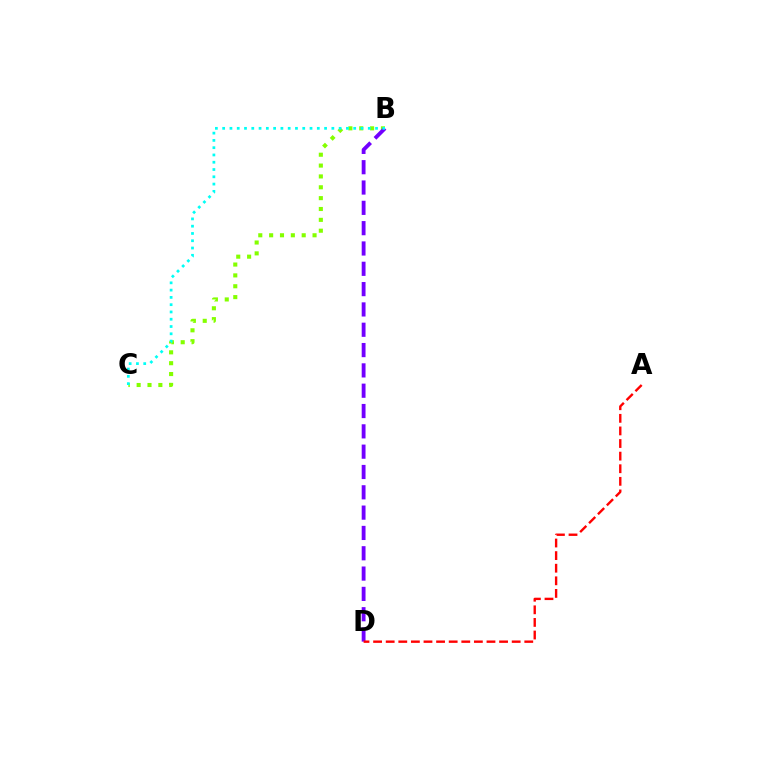{('B', 'C'): [{'color': '#84ff00', 'line_style': 'dotted', 'thickness': 2.95}, {'color': '#00fff6', 'line_style': 'dotted', 'thickness': 1.98}], ('B', 'D'): [{'color': '#7200ff', 'line_style': 'dashed', 'thickness': 2.76}], ('A', 'D'): [{'color': '#ff0000', 'line_style': 'dashed', 'thickness': 1.71}]}